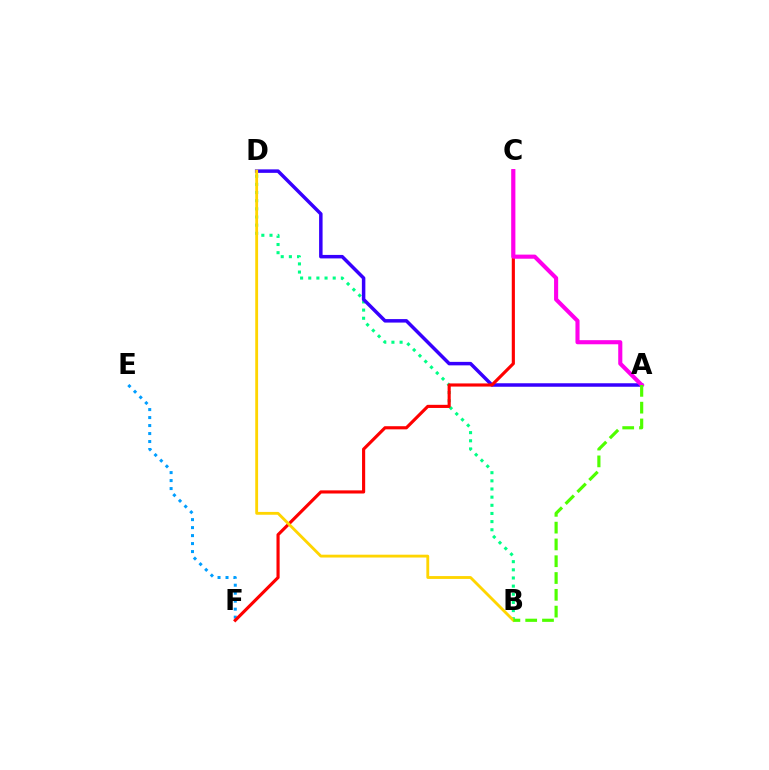{('E', 'F'): [{'color': '#009eff', 'line_style': 'dotted', 'thickness': 2.17}], ('B', 'D'): [{'color': '#00ff86', 'line_style': 'dotted', 'thickness': 2.22}, {'color': '#ffd500', 'line_style': 'solid', 'thickness': 2.05}], ('A', 'D'): [{'color': '#3700ff', 'line_style': 'solid', 'thickness': 2.51}], ('C', 'F'): [{'color': '#ff0000', 'line_style': 'solid', 'thickness': 2.26}], ('A', 'C'): [{'color': '#ff00ed', 'line_style': 'solid', 'thickness': 2.96}], ('A', 'B'): [{'color': '#4fff00', 'line_style': 'dashed', 'thickness': 2.28}]}